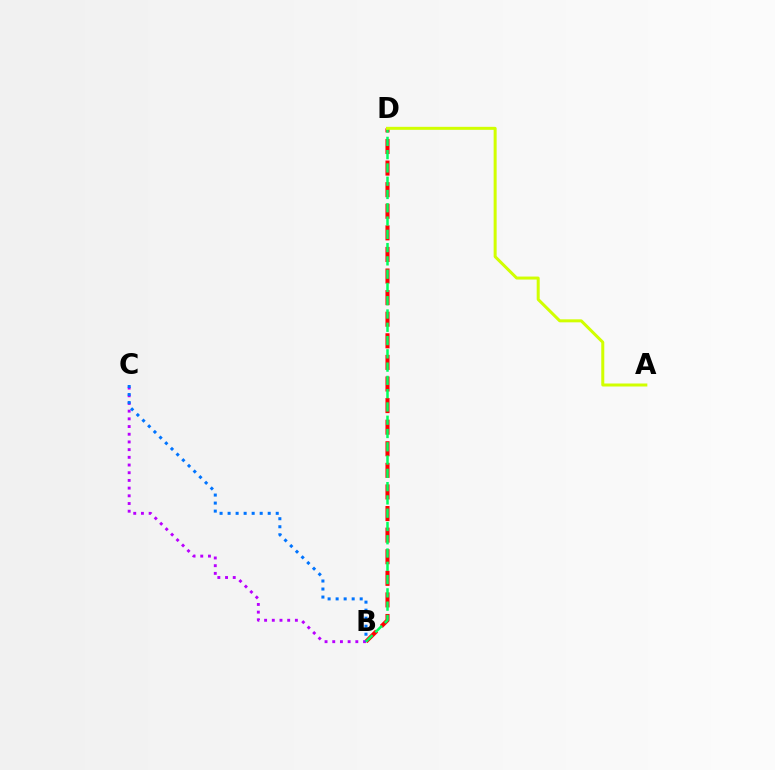{('B', 'D'): [{'color': '#ff0000', 'line_style': 'dashed', 'thickness': 2.93}, {'color': '#00ff5c', 'line_style': 'dashed', 'thickness': 1.8}], ('B', 'C'): [{'color': '#b900ff', 'line_style': 'dotted', 'thickness': 2.09}, {'color': '#0074ff', 'line_style': 'dotted', 'thickness': 2.18}], ('A', 'D'): [{'color': '#d1ff00', 'line_style': 'solid', 'thickness': 2.16}]}